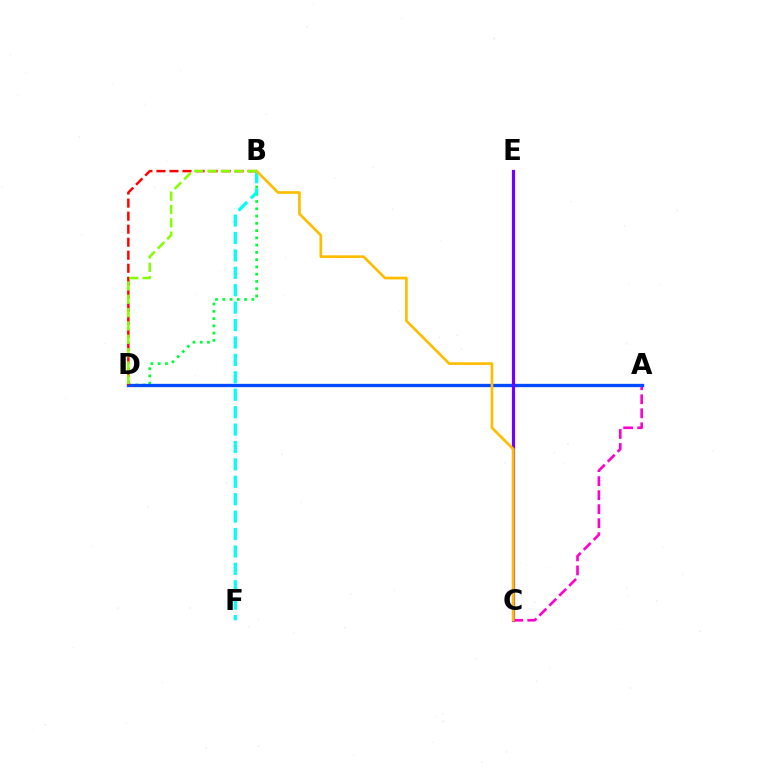{('A', 'C'): [{'color': '#ff00cf', 'line_style': 'dashed', 'thickness': 1.9}], ('B', 'D'): [{'color': '#00ff39', 'line_style': 'dotted', 'thickness': 1.97}, {'color': '#ff0000', 'line_style': 'dashed', 'thickness': 1.77}, {'color': '#84ff00', 'line_style': 'dashed', 'thickness': 1.81}], ('A', 'D'): [{'color': '#004bff', 'line_style': 'solid', 'thickness': 2.39}], ('B', 'F'): [{'color': '#00fff6', 'line_style': 'dashed', 'thickness': 2.37}], ('C', 'E'): [{'color': '#7200ff', 'line_style': 'solid', 'thickness': 2.3}], ('B', 'C'): [{'color': '#ffbd00', 'line_style': 'solid', 'thickness': 1.94}]}